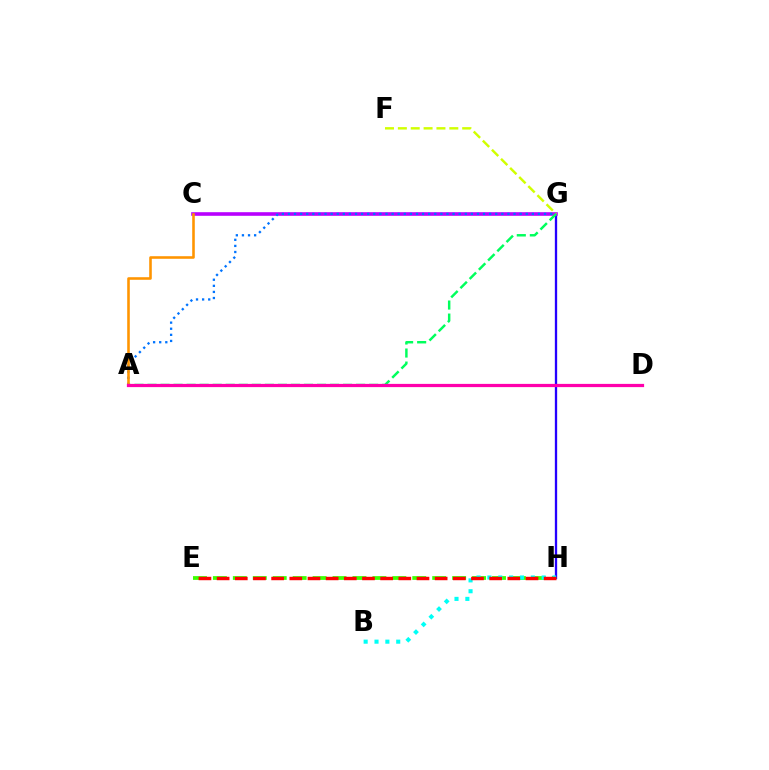{('G', 'H'): [{'color': '#2500ff', 'line_style': 'solid', 'thickness': 1.67}], ('C', 'G'): [{'color': '#b900ff', 'line_style': 'solid', 'thickness': 2.6}], ('A', 'G'): [{'color': '#0074ff', 'line_style': 'dotted', 'thickness': 1.66}, {'color': '#00ff5c', 'line_style': 'dashed', 'thickness': 1.77}], ('E', 'H'): [{'color': '#3dff00', 'line_style': 'dashed', 'thickness': 2.71}, {'color': '#ff0000', 'line_style': 'dashed', 'thickness': 2.47}], ('F', 'G'): [{'color': '#d1ff00', 'line_style': 'dashed', 'thickness': 1.75}], ('A', 'C'): [{'color': '#ff9400', 'line_style': 'solid', 'thickness': 1.86}], ('B', 'H'): [{'color': '#00fff6', 'line_style': 'dotted', 'thickness': 2.95}], ('A', 'D'): [{'color': '#ff00ac', 'line_style': 'solid', 'thickness': 2.32}]}